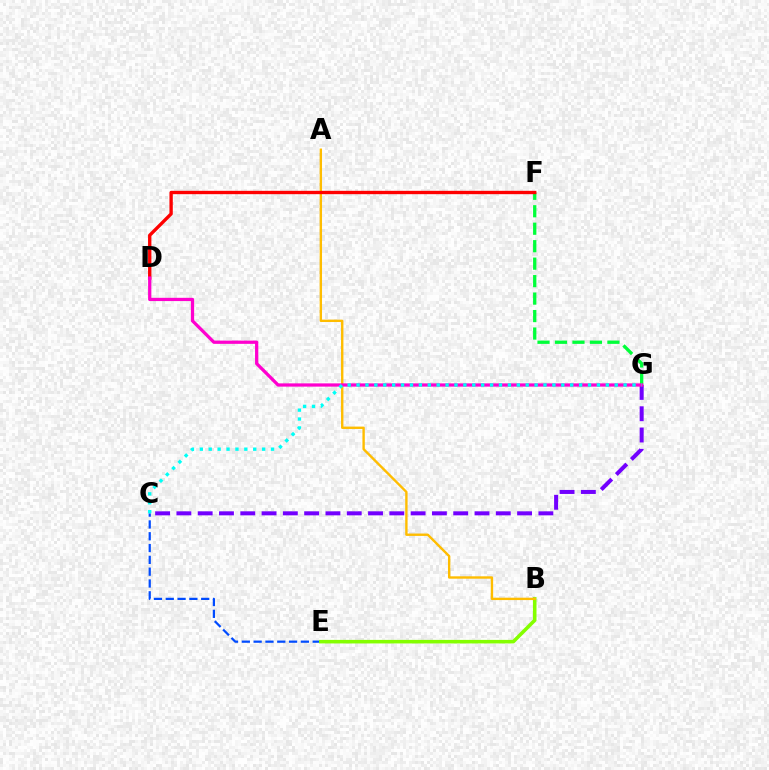{('C', 'G'): [{'color': '#7200ff', 'line_style': 'dashed', 'thickness': 2.89}, {'color': '#00fff6', 'line_style': 'dotted', 'thickness': 2.42}], ('C', 'E'): [{'color': '#004bff', 'line_style': 'dashed', 'thickness': 1.6}], ('F', 'G'): [{'color': '#00ff39', 'line_style': 'dashed', 'thickness': 2.37}], ('B', 'E'): [{'color': '#84ff00', 'line_style': 'solid', 'thickness': 2.56}], ('A', 'B'): [{'color': '#ffbd00', 'line_style': 'solid', 'thickness': 1.71}], ('D', 'F'): [{'color': '#ff0000', 'line_style': 'solid', 'thickness': 2.41}], ('D', 'G'): [{'color': '#ff00cf', 'line_style': 'solid', 'thickness': 2.34}]}